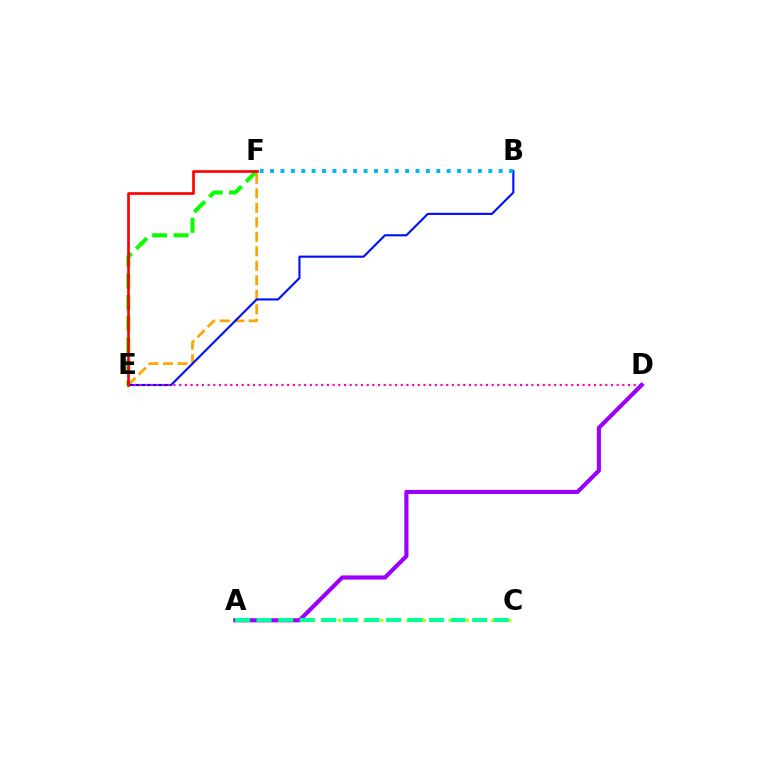{('A', 'C'): [{'color': '#b3ff00', 'line_style': 'dotted', 'thickness': 2.32}, {'color': '#00ff9d', 'line_style': 'dashed', 'thickness': 2.93}], ('E', 'F'): [{'color': '#08ff00', 'line_style': 'dashed', 'thickness': 2.91}, {'color': '#ffa500', 'line_style': 'dashed', 'thickness': 1.97}, {'color': '#ff0000', 'line_style': 'solid', 'thickness': 1.92}], ('B', 'E'): [{'color': '#0010ff', 'line_style': 'solid', 'thickness': 1.53}], ('D', 'E'): [{'color': '#ff00bd', 'line_style': 'dotted', 'thickness': 1.54}], ('B', 'F'): [{'color': '#00b5ff', 'line_style': 'dotted', 'thickness': 2.82}], ('A', 'D'): [{'color': '#9b00ff', 'line_style': 'solid', 'thickness': 2.97}]}